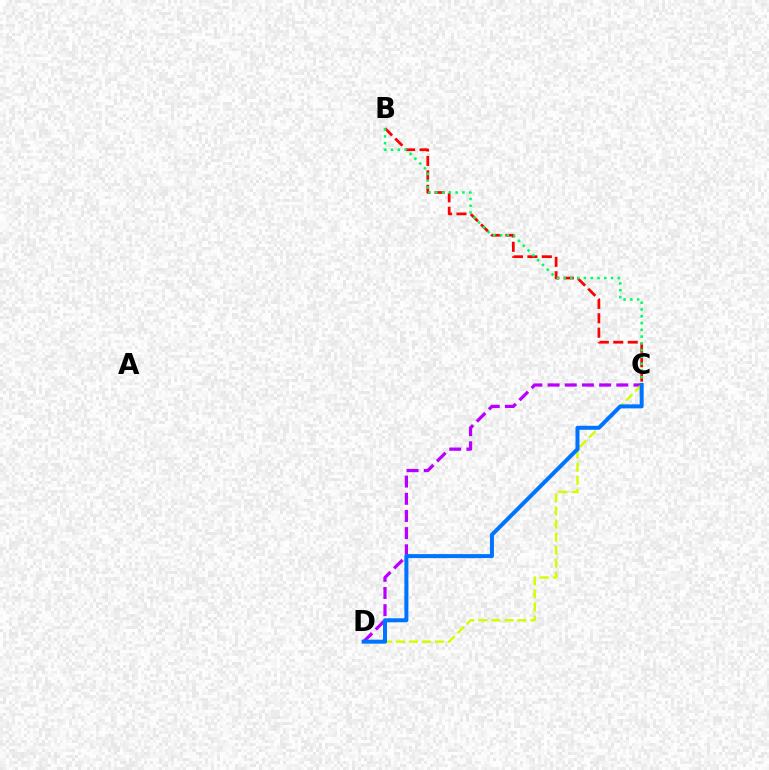{('C', 'D'): [{'color': '#b900ff', 'line_style': 'dashed', 'thickness': 2.33}, {'color': '#d1ff00', 'line_style': 'dashed', 'thickness': 1.77}, {'color': '#0074ff', 'line_style': 'solid', 'thickness': 2.88}], ('B', 'C'): [{'color': '#ff0000', 'line_style': 'dashed', 'thickness': 1.96}, {'color': '#00ff5c', 'line_style': 'dotted', 'thickness': 1.84}]}